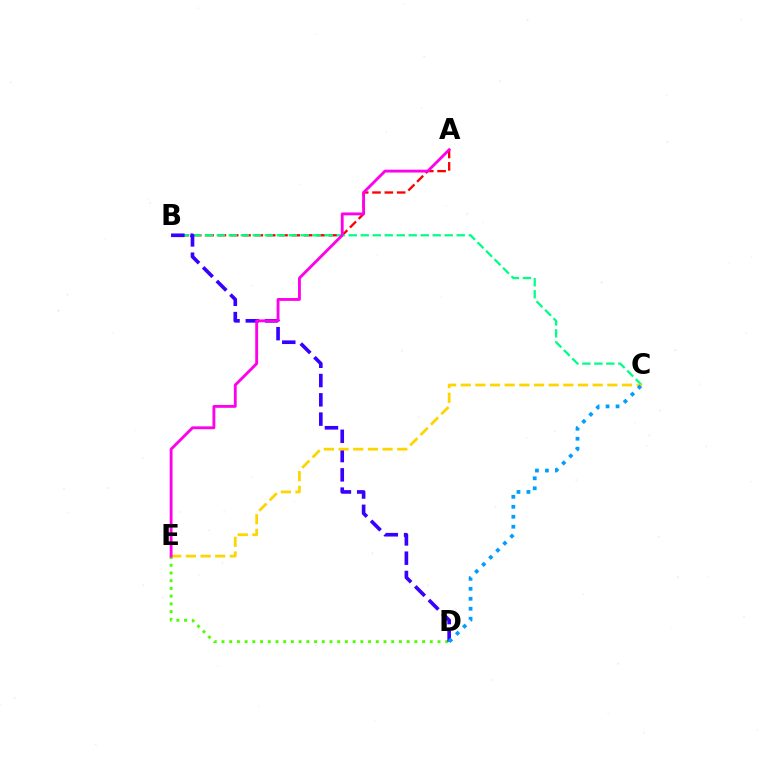{('A', 'B'): [{'color': '#ff0000', 'line_style': 'dashed', 'thickness': 1.67}], ('B', 'C'): [{'color': '#00ff86', 'line_style': 'dashed', 'thickness': 1.63}], ('D', 'E'): [{'color': '#4fff00', 'line_style': 'dotted', 'thickness': 2.1}], ('B', 'D'): [{'color': '#3700ff', 'line_style': 'dashed', 'thickness': 2.62}], ('C', 'E'): [{'color': '#ffd500', 'line_style': 'dashed', 'thickness': 1.99}], ('A', 'E'): [{'color': '#ff00ed', 'line_style': 'solid', 'thickness': 2.05}], ('C', 'D'): [{'color': '#009eff', 'line_style': 'dotted', 'thickness': 2.71}]}